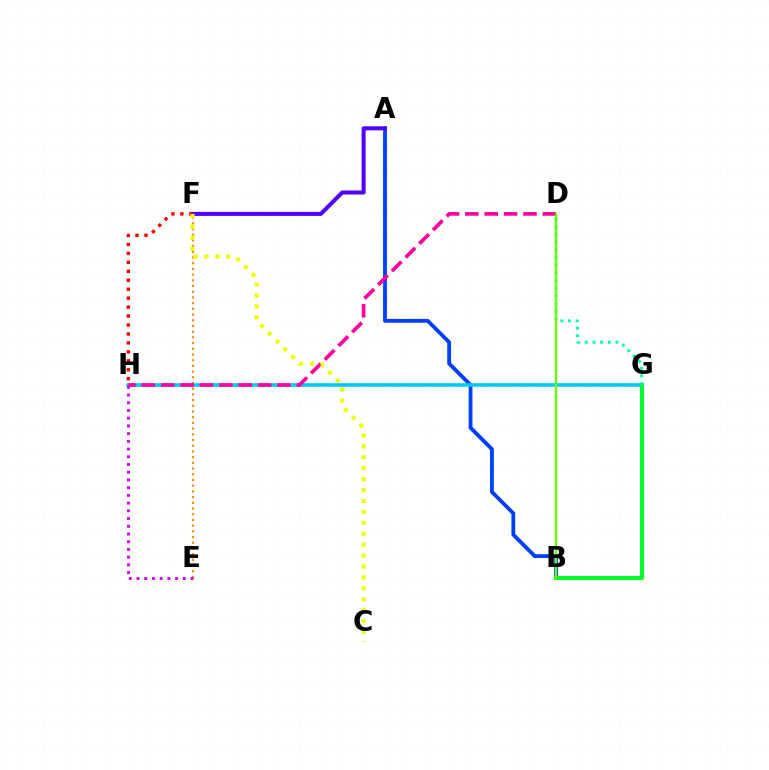{('A', 'B'): [{'color': '#003fff', 'line_style': 'solid', 'thickness': 2.75}], ('A', 'F'): [{'color': '#4f00ff', 'line_style': 'solid', 'thickness': 2.9}], ('F', 'H'): [{'color': '#ff0000', 'line_style': 'dotted', 'thickness': 2.43}], ('G', 'H'): [{'color': '#00c7ff', 'line_style': 'solid', 'thickness': 2.55}], ('B', 'G'): [{'color': '#00ff27', 'line_style': 'solid', 'thickness': 2.88}], ('E', 'F'): [{'color': '#ff8800', 'line_style': 'dotted', 'thickness': 1.55}], ('E', 'H'): [{'color': '#d600ff', 'line_style': 'dotted', 'thickness': 2.1}], ('D', 'G'): [{'color': '#00ffaf', 'line_style': 'dotted', 'thickness': 2.08}], ('D', 'H'): [{'color': '#ff00a0', 'line_style': 'dashed', 'thickness': 2.63}], ('C', 'F'): [{'color': '#eeff00', 'line_style': 'dotted', 'thickness': 2.97}], ('B', 'D'): [{'color': '#66ff00', 'line_style': 'solid', 'thickness': 1.67}]}